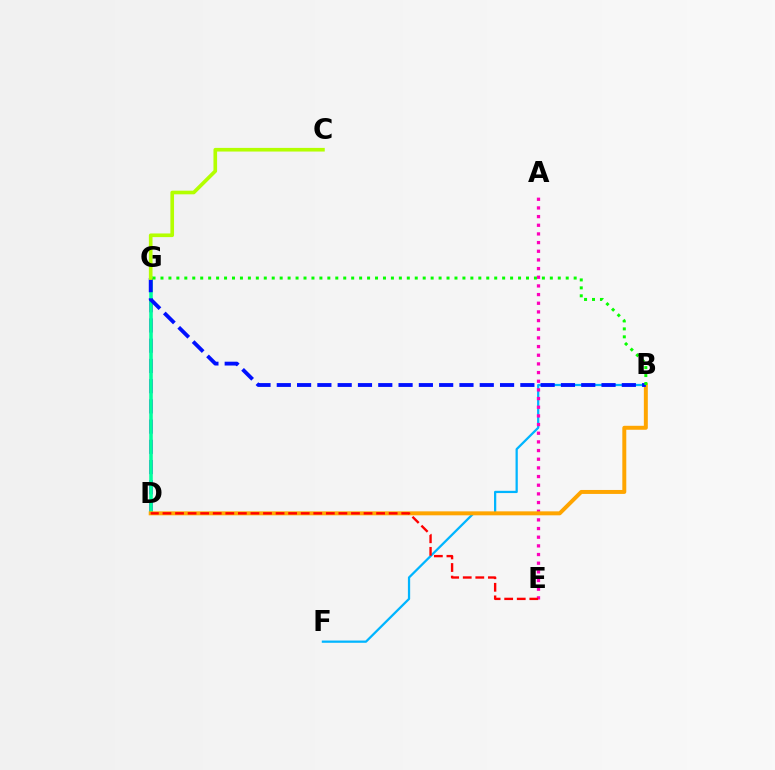{('D', 'G'): [{'color': '#9b00ff', 'line_style': 'dashed', 'thickness': 2.75}, {'color': '#00ff9d', 'line_style': 'solid', 'thickness': 2.57}], ('B', 'F'): [{'color': '#00b5ff', 'line_style': 'solid', 'thickness': 1.62}], ('A', 'E'): [{'color': '#ff00bd', 'line_style': 'dotted', 'thickness': 2.35}], ('B', 'D'): [{'color': '#ffa500', 'line_style': 'solid', 'thickness': 2.85}], ('B', 'G'): [{'color': '#0010ff', 'line_style': 'dashed', 'thickness': 2.76}, {'color': '#08ff00', 'line_style': 'dotted', 'thickness': 2.16}], ('D', 'E'): [{'color': '#ff0000', 'line_style': 'dashed', 'thickness': 1.71}], ('C', 'G'): [{'color': '#b3ff00', 'line_style': 'solid', 'thickness': 2.62}]}